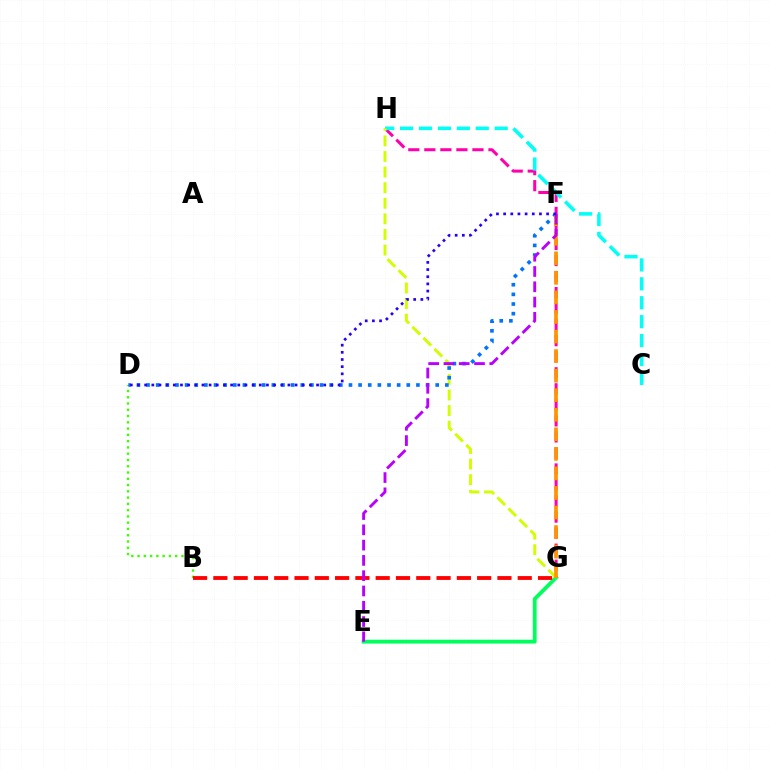{('G', 'H'): [{'color': '#ff00ac', 'line_style': 'dashed', 'thickness': 2.18}, {'color': '#d1ff00', 'line_style': 'dashed', 'thickness': 2.12}], ('E', 'G'): [{'color': '#00ff5c', 'line_style': 'solid', 'thickness': 2.75}], ('B', 'D'): [{'color': '#3dff00', 'line_style': 'dotted', 'thickness': 1.7}], ('C', 'H'): [{'color': '#00fff6', 'line_style': 'dashed', 'thickness': 2.57}], ('B', 'G'): [{'color': '#ff0000', 'line_style': 'dashed', 'thickness': 2.76}], ('D', 'F'): [{'color': '#0074ff', 'line_style': 'dotted', 'thickness': 2.62}, {'color': '#2500ff', 'line_style': 'dotted', 'thickness': 1.95}], ('F', 'G'): [{'color': '#ff9400', 'line_style': 'dashed', 'thickness': 2.66}], ('E', 'F'): [{'color': '#b900ff', 'line_style': 'dashed', 'thickness': 2.08}]}